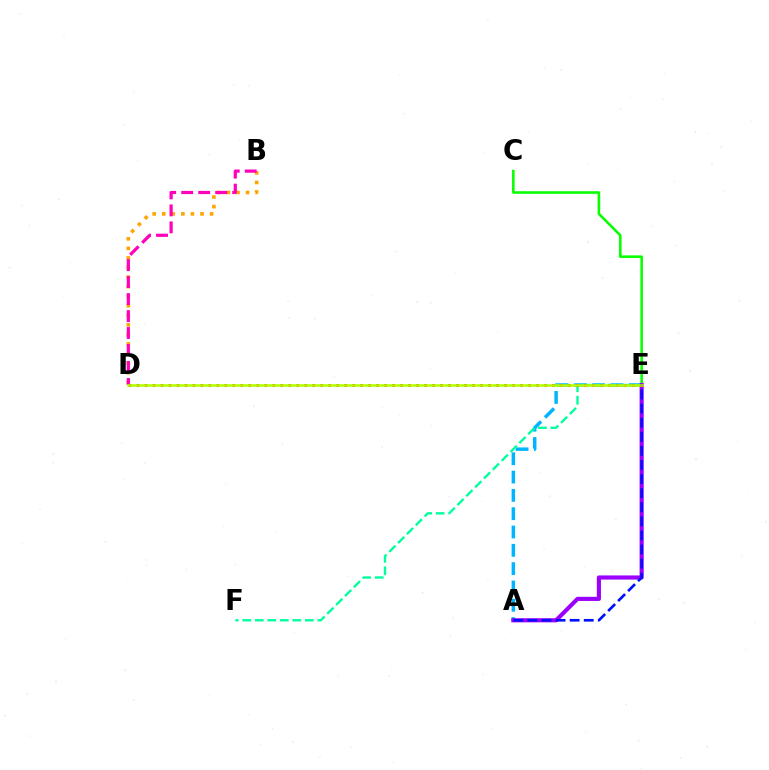{('A', 'E'): [{'color': '#00b5ff', 'line_style': 'dashed', 'thickness': 2.49}, {'color': '#9b00ff', 'line_style': 'solid', 'thickness': 2.98}, {'color': '#0010ff', 'line_style': 'dashed', 'thickness': 1.91}], ('B', 'D'): [{'color': '#ffa500', 'line_style': 'dotted', 'thickness': 2.6}, {'color': '#ff00bd', 'line_style': 'dashed', 'thickness': 2.31}], ('E', 'F'): [{'color': '#00ff9d', 'line_style': 'dashed', 'thickness': 1.7}], ('C', 'E'): [{'color': '#08ff00', 'line_style': 'solid', 'thickness': 1.86}], ('D', 'E'): [{'color': '#ff0000', 'line_style': 'dotted', 'thickness': 2.17}, {'color': '#b3ff00', 'line_style': 'solid', 'thickness': 1.84}]}